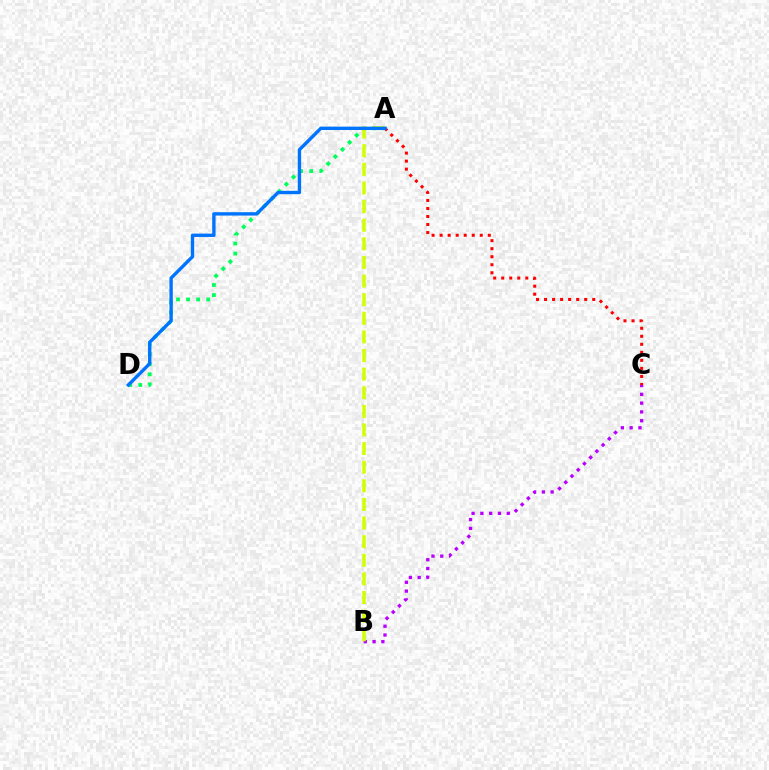{('B', 'C'): [{'color': '#b900ff', 'line_style': 'dotted', 'thickness': 2.39}], ('A', 'D'): [{'color': '#00ff5c', 'line_style': 'dotted', 'thickness': 2.74}, {'color': '#0074ff', 'line_style': 'solid', 'thickness': 2.43}], ('A', 'B'): [{'color': '#d1ff00', 'line_style': 'dashed', 'thickness': 2.53}], ('A', 'C'): [{'color': '#ff0000', 'line_style': 'dotted', 'thickness': 2.18}]}